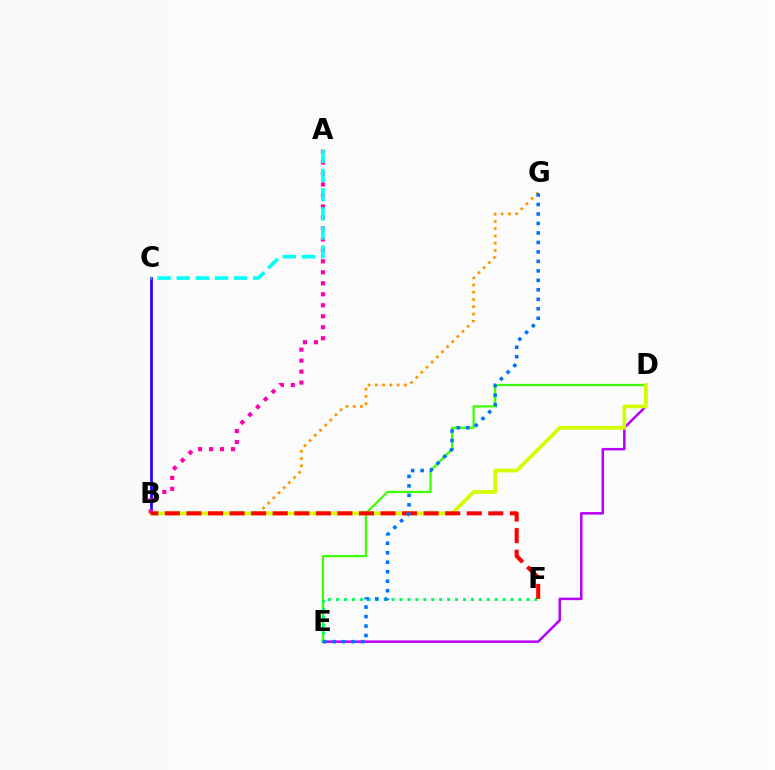{('B', 'C'): [{'color': '#2500ff', 'line_style': 'solid', 'thickness': 1.96}], ('B', 'G'): [{'color': '#ff9400', 'line_style': 'dotted', 'thickness': 1.97}], ('D', 'E'): [{'color': '#3dff00', 'line_style': 'solid', 'thickness': 1.61}, {'color': '#b900ff', 'line_style': 'solid', 'thickness': 1.8}], ('E', 'F'): [{'color': '#00ff5c', 'line_style': 'dotted', 'thickness': 2.16}], ('B', 'D'): [{'color': '#d1ff00', 'line_style': 'solid', 'thickness': 2.68}], ('A', 'B'): [{'color': '#ff00ac', 'line_style': 'dotted', 'thickness': 2.98}], ('B', 'F'): [{'color': '#ff0000', 'line_style': 'dashed', 'thickness': 2.93}], ('A', 'C'): [{'color': '#00fff6', 'line_style': 'dashed', 'thickness': 2.6}], ('E', 'G'): [{'color': '#0074ff', 'line_style': 'dotted', 'thickness': 2.58}]}